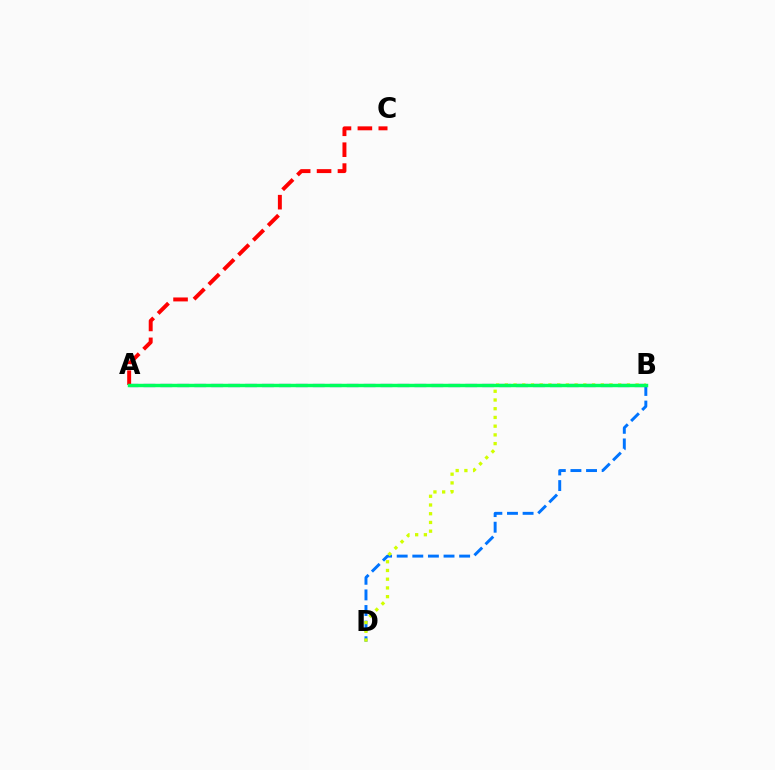{('A', 'B'): [{'color': '#b900ff', 'line_style': 'dashed', 'thickness': 2.3}, {'color': '#00ff5c', 'line_style': 'solid', 'thickness': 2.48}], ('A', 'C'): [{'color': '#ff0000', 'line_style': 'dashed', 'thickness': 2.84}], ('B', 'D'): [{'color': '#0074ff', 'line_style': 'dashed', 'thickness': 2.12}, {'color': '#d1ff00', 'line_style': 'dotted', 'thickness': 2.37}]}